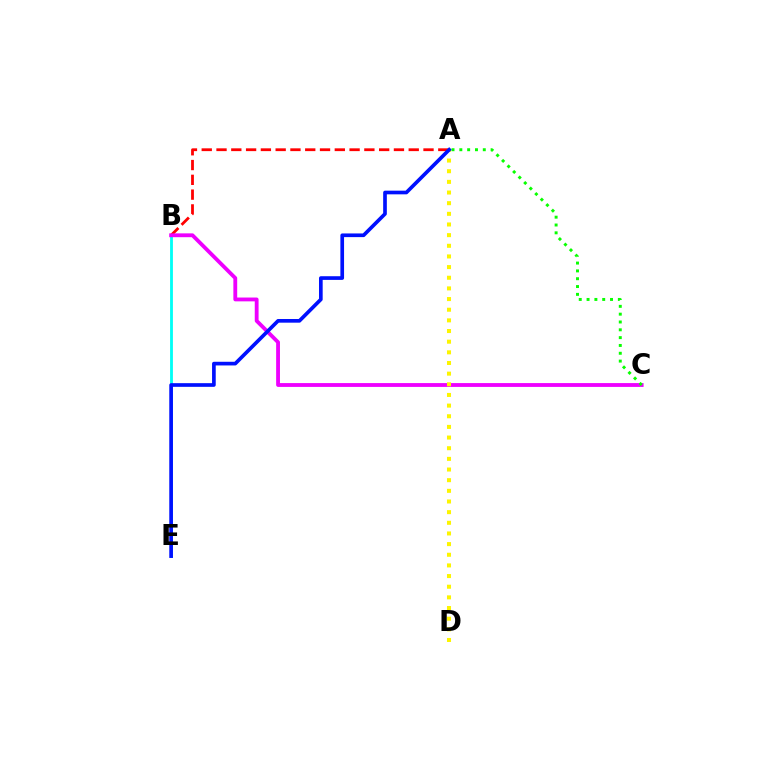{('A', 'B'): [{'color': '#ff0000', 'line_style': 'dashed', 'thickness': 2.01}], ('B', 'E'): [{'color': '#00fff6', 'line_style': 'solid', 'thickness': 2.03}], ('B', 'C'): [{'color': '#ee00ff', 'line_style': 'solid', 'thickness': 2.75}], ('A', 'D'): [{'color': '#fcf500', 'line_style': 'dotted', 'thickness': 2.89}], ('A', 'E'): [{'color': '#0010ff', 'line_style': 'solid', 'thickness': 2.65}], ('A', 'C'): [{'color': '#08ff00', 'line_style': 'dotted', 'thickness': 2.13}]}